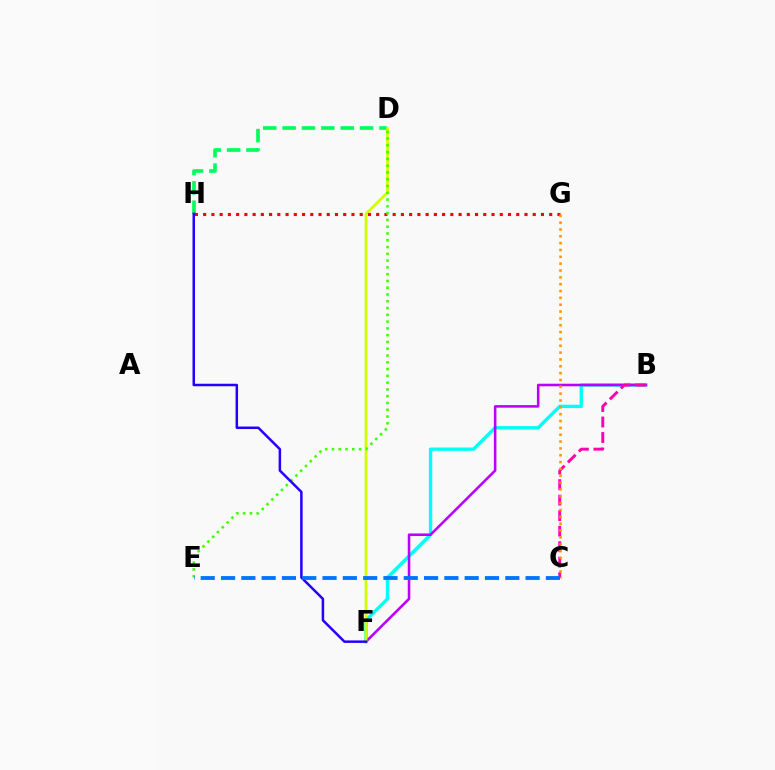{('B', 'F'): [{'color': '#00fff6', 'line_style': 'solid', 'thickness': 2.42}, {'color': '#b900ff', 'line_style': 'solid', 'thickness': 1.84}], ('B', 'C'): [{'color': '#ff00ac', 'line_style': 'dashed', 'thickness': 2.11}], ('D', 'H'): [{'color': '#00ff5c', 'line_style': 'dashed', 'thickness': 2.63}], ('D', 'F'): [{'color': '#d1ff00', 'line_style': 'solid', 'thickness': 1.98}], ('G', 'H'): [{'color': '#ff0000', 'line_style': 'dotted', 'thickness': 2.24}], ('C', 'G'): [{'color': '#ff9400', 'line_style': 'dotted', 'thickness': 1.86}], ('D', 'E'): [{'color': '#3dff00', 'line_style': 'dotted', 'thickness': 1.84}], ('F', 'H'): [{'color': '#2500ff', 'line_style': 'solid', 'thickness': 1.8}], ('C', 'E'): [{'color': '#0074ff', 'line_style': 'dashed', 'thickness': 2.76}]}